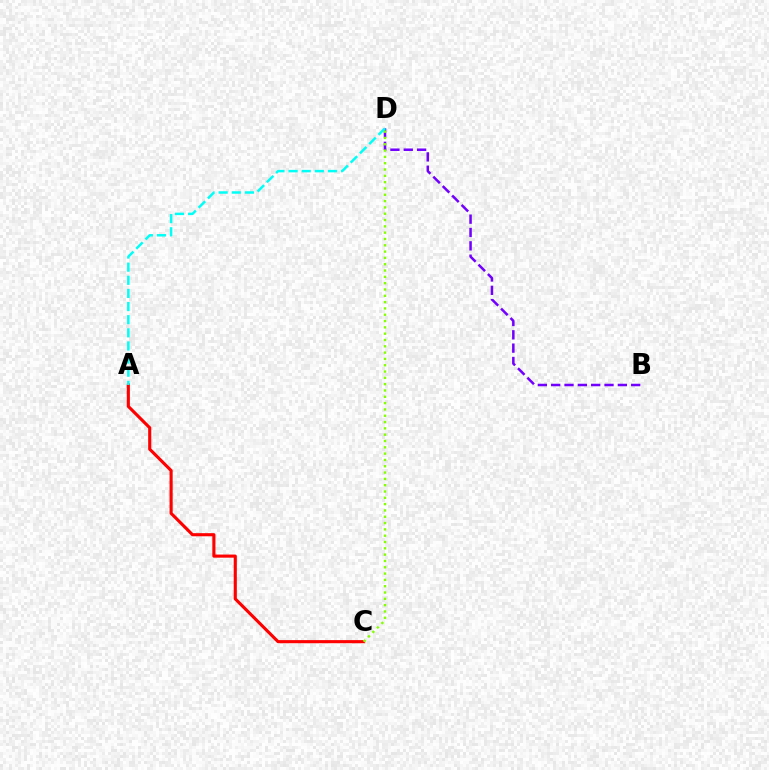{('A', 'C'): [{'color': '#ff0000', 'line_style': 'solid', 'thickness': 2.24}], ('B', 'D'): [{'color': '#7200ff', 'line_style': 'dashed', 'thickness': 1.81}], ('A', 'D'): [{'color': '#00fff6', 'line_style': 'dashed', 'thickness': 1.78}], ('C', 'D'): [{'color': '#84ff00', 'line_style': 'dotted', 'thickness': 1.72}]}